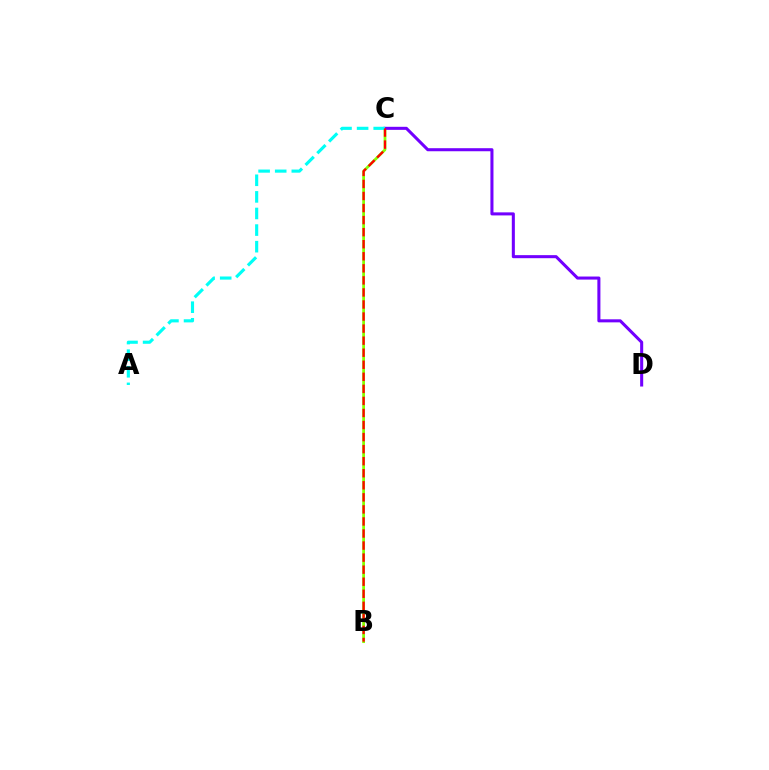{('B', 'C'): [{'color': '#84ff00', 'line_style': 'solid', 'thickness': 1.99}, {'color': '#ff0000', 'line_style': 'dashed', 'thickness': 1.64}], ('C', 'D'): [{'color': '#7200ff', 'line_style': 'solid', 'thickness': 2.2}], ('A', 'C'): [{'color': '#00fff6', 'line_style': 'dashed', 'thickness': 2.26}]}